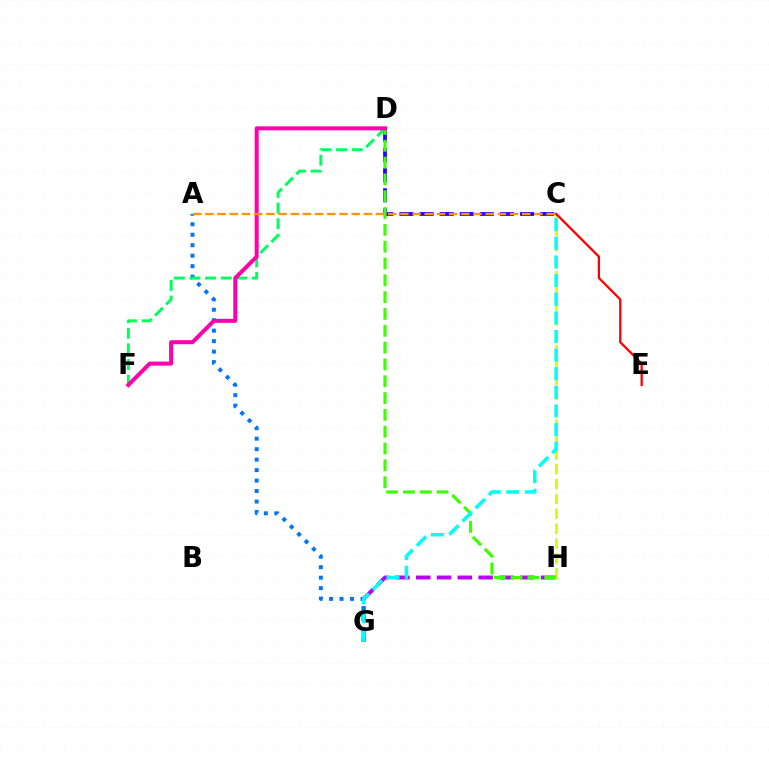{('C', 'D'): [{'color': '#2500ff', 'line_style': 'dashed', 'thickness': 2.73}], ('G', 'H'): [{'color': '#b900ff', 'line_style': 'dashed', 'thickness': 2.83}], ('A', 'G'): [{'color': '#0074ff', 'line_style': 'dotted', 'thickness': 2.85}], ('C', 'H'): [{'color': '#d1ff00', 'line_style': 'dashed', 'thickness': 2.02}], ('D', 'F'): [{'color': '#00ff5c', 'line_style': 'dashed', 'thickness': 2.12}, {'color': '#ff00ac', 'line_style': 'solid', 'thickness': 2.89}], ('D', 'H'): [{'color': '#3dff00', 'line_style': 'dashed', 'thickness': 2.29}], ('C', 'E'): [{'color': '#ff0000', 'line_style': 'solid', 'thickness': 1.64}], ('C', 'G'): [{'color': '#00fff6', 'line_style': 'dashed', 'thickness': 2.53}], ('A', 'C'): [{'color': '#ff9400', 'line_style': 'dashed', 'thickness': 1.66}]}